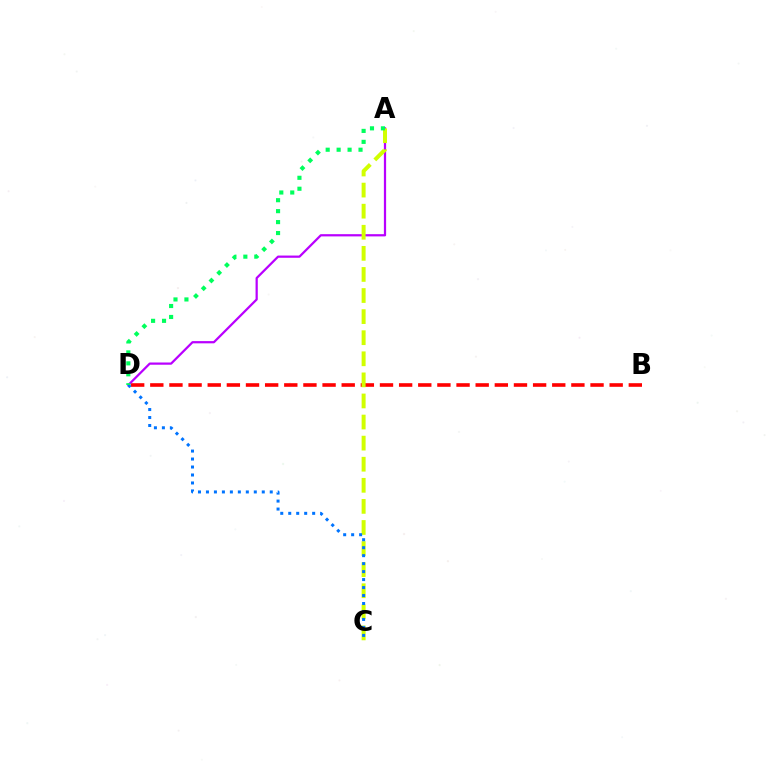{('B', 'D'): [{'color': '#ff0000', 'line_style': 'dashed', 'thickness': 2.6}], ('A', 'D'): [{'color': '#b900ff', 'line_style': 'solid', 'thickness': 1.61}, {'color': '#00ff5c', 'line_style': 'dotted', 'thickness': 2.97}], ('A', 'C'): [{'color': '#d1ff00', 'line_style': 'dashed', 'thickness': 2.86}], ('C', 'D'): [{'color': '#0074ff', 'line_style': 'dotted', 'thickness': 2.17}]}